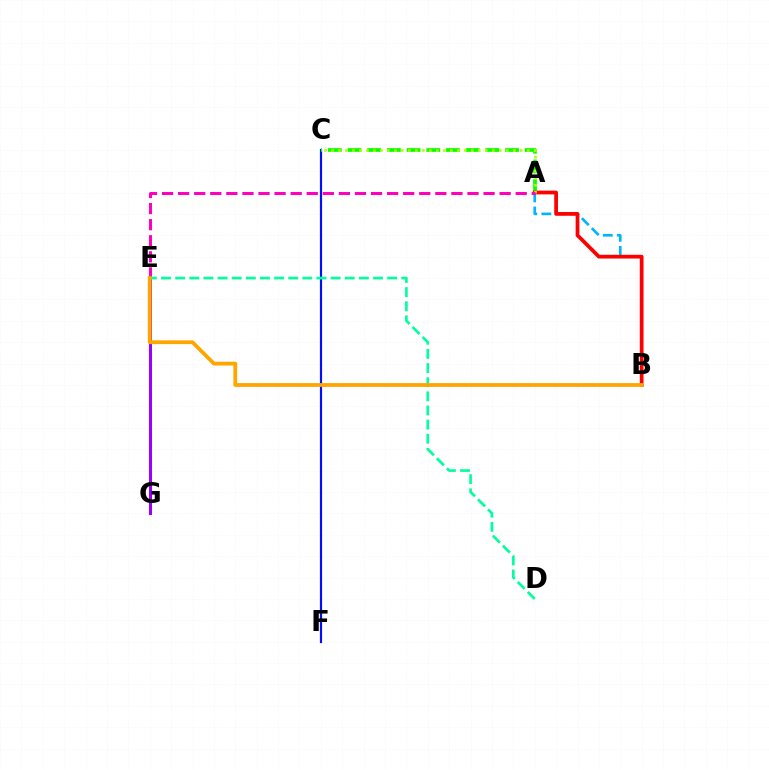{('C', 'F'): [{'color': '#0010ff', 'line_style': 'solid', 'thickness': 1.58}], ('A', 'B'): [{'color': '#00b5ff', 'line_style': 'dashed', 'thickness': 1.91}, {'color': '#ff0000', 'line_style': 'solid', 'thickness': 2.69}], ('A', 'C'): [{'color': '#08ff00', 'line_style': 'dashed', 'thickness': 2.68}, {'color': '#b3ff00', 'line_style': 'dotted', 'thickness': 1.9}], ('E', 'G'): [{'color': '#9b00ff', 'line_style': 'solid', 'thickness': 2.17}], ('A', 'E'): [{'color': '#ff00bd', 'line_style': 'dashed', 'thickness': 2.18}], ('D', 'E'): [{'color': '#00ff9d', 'line_style': 'dashed', 'thickness': 1.92}], ('B', 'E'): [{'color': '#ffa500', 'line_style': 'solid', 'thickness': 2.72}]}